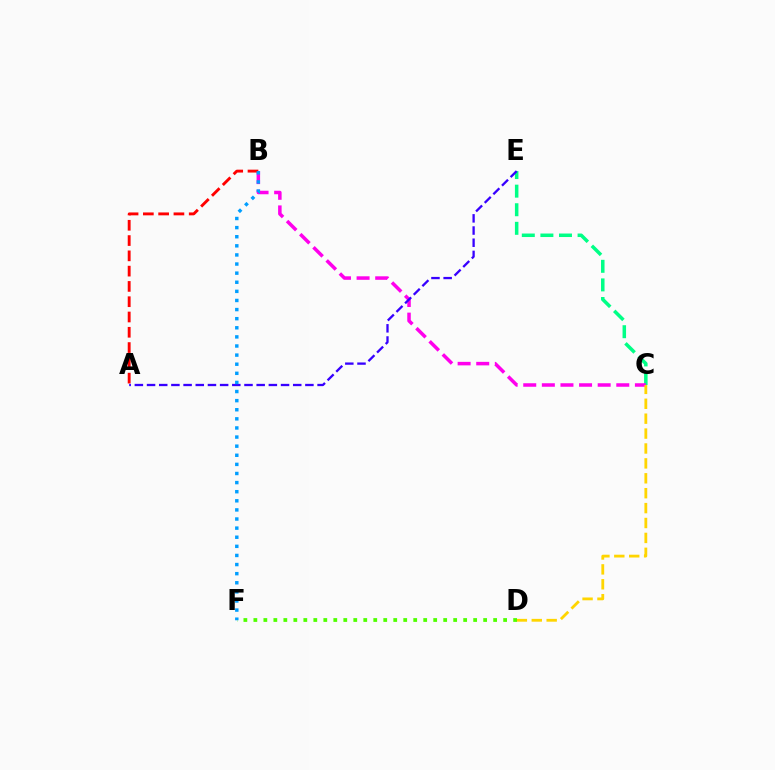{('C', 'E'): [{'color': '#00ff86', 'line_style': 'dashed', 'thickness': 2.53}], ('B', 'C'): [{'color': '#ff00ed', 'line_style': 'dashed', 'thickness': 2.53}], ('A', 'B'): [{'color': '#ff0000', 'line_style': 'dashed', 'thickness': 2.08}], ('A', 'E'): [{'color': '#3700ff', 'line_style': 'dashed', 'thickness': 1.65}], ('C', 'D'): [{'color': '#ffd500', 'line_style': 'dashed', 'thickness': 2.02}], ('D', 'F'): [{'color': '#4fff00', 'line_style': 'dotted', 'thickness': 2.71}], ('B', 'F'): [{'color': '#009eff', 'line_style': 'dotted', 'thickness': 2.47}]}